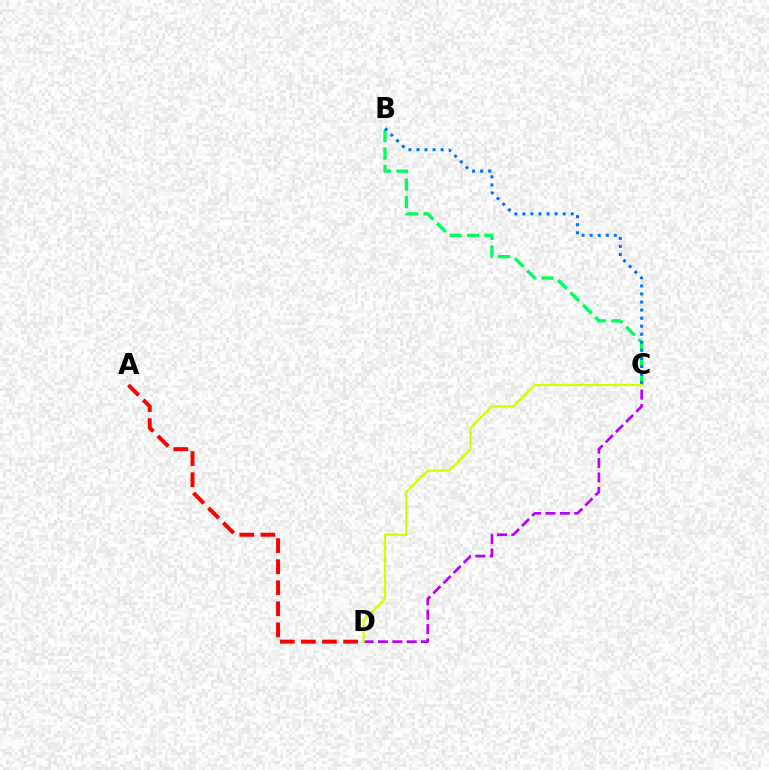{('A', 'D'): [{'color': '#ff0000', 'line_style': 'dashed', 'thickness': 2.86}], ('B', 'C'): [{'color': '#00ff5c', 'line_style': 'dashed', 'thickness': 2.37}, {'color': '#0074ff', 'line_style': 'dotted', 'thickness': 2.19}], ('C', 'D'): [{'color': '#b900ff', 'line_style': 'dashed', 'thickness': 1.95}, {'color': '#d1ff00', 'line_style': 'solid', 'thickness': 1.61}]}